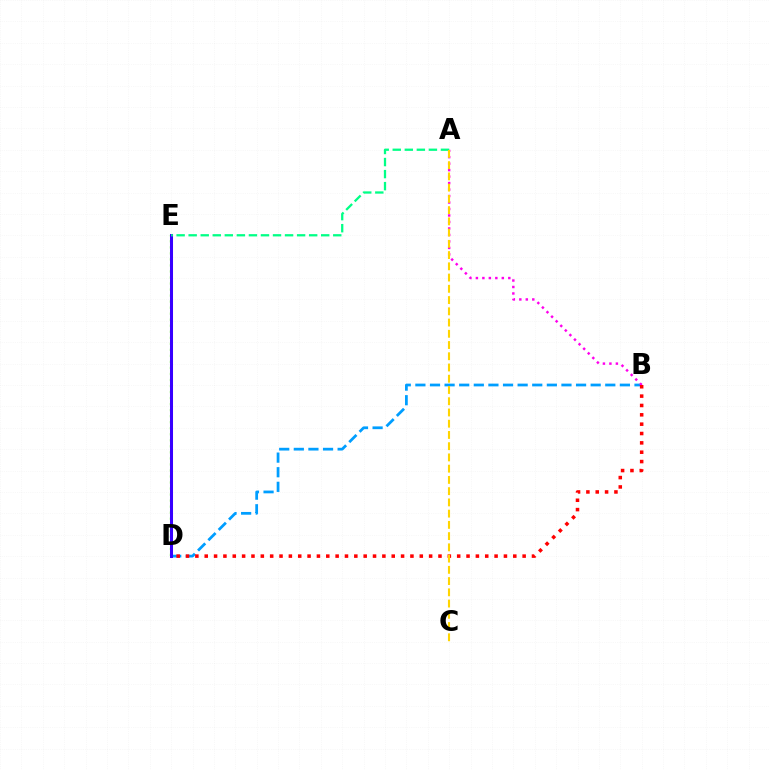{('D', 'E'): [{'color': '#4fff00', 'line_style': 'dotted', 'thickness': 1.64}, {'color': '#3700ff', 'line_style': 'solid', 'thickness': 2.18}], ('B', 'D'): [{'color': '#009eff', 'line_style': 'dashed', 'thickness': 1.98}, {'color': '#ff0000', 'line_style': 'dotted', 'thickness': 2.54}], ('A', 'B'): [{'color': '#ff00ed', 'line_style': 'dotted', 'thickness': 1.76}], ('A', 'E'): [{'color': '#00ff86', 'line_style': 'dashed', 'thickness': 1.64}], ('A', 'C'): [{'color': '#ffd500', 'line_style': 'dashed', 'thickness': 1.53}]}